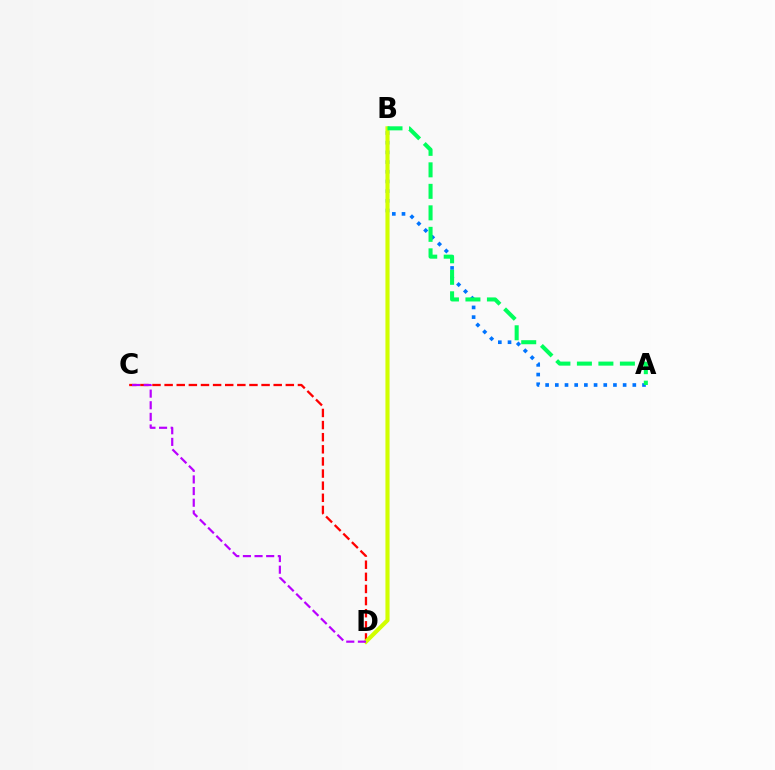{('C', 'D'): [{'color': '#ff0000', 'line_style': 'dashed', 'thickness': 1.65}, {'color': '#b900ff', 'line_style': 'dashed', 'thickness': 1.58}], ('A', 'B'): [{'color': '#0074ff', 'line_style': 'dotted', 'thickness': 2.63}, {'color': '#00ff5c', 'line_style': 'dashed', 'thickness': 2.92}], ('B', 'D'): [{'color': '#d1ff00', 'line_style': 'solid', 'thickness': 2.97}]}